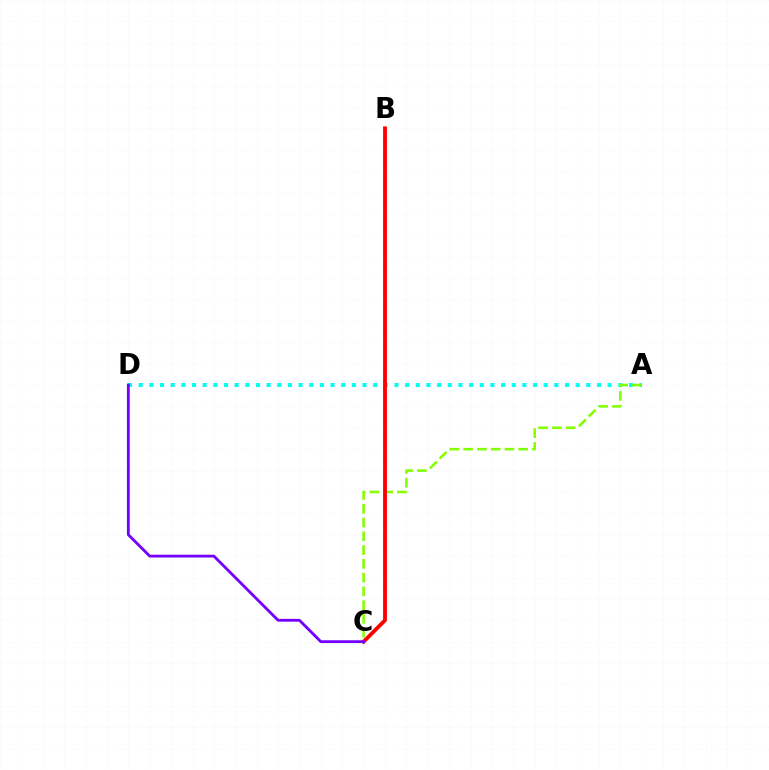{('A', 'D'): [{'color': '#00fff6', 'line_style': 'dotted', 'thickness': 2.9}], ('A', 'C'): [{'color': '#84ff00', 'line_style': 'dashed', 'thickness': 1.87}], ('B', 'C'): [{'color': '#ff0000', 'line_style': 'solid', 'thickness': 2.77}], ('C', 'D'): [{'color': '#7200ff', 'line_style': 'solid', 'thickness': 2.03}]}